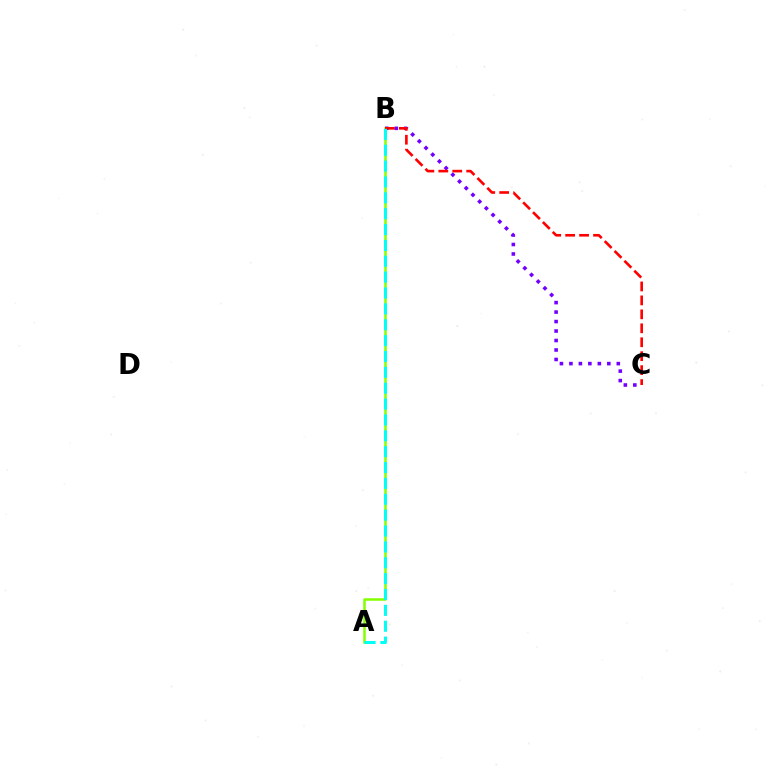{('A', 'B'): [{'color': '#84ff00', 'line_style': 'solid', 'thickness': 1.8}, {'color': '#00fff6', 'line_style': 'dashed', 'thickness': 2.16}], ('B', 'C'): [{'color': '#7200ff', 'line_style': 'dotted', 'thickness': 2.57}, {'color': '#ff0000', 'line_style': 'dashed', 'thickness': 1.89}]}